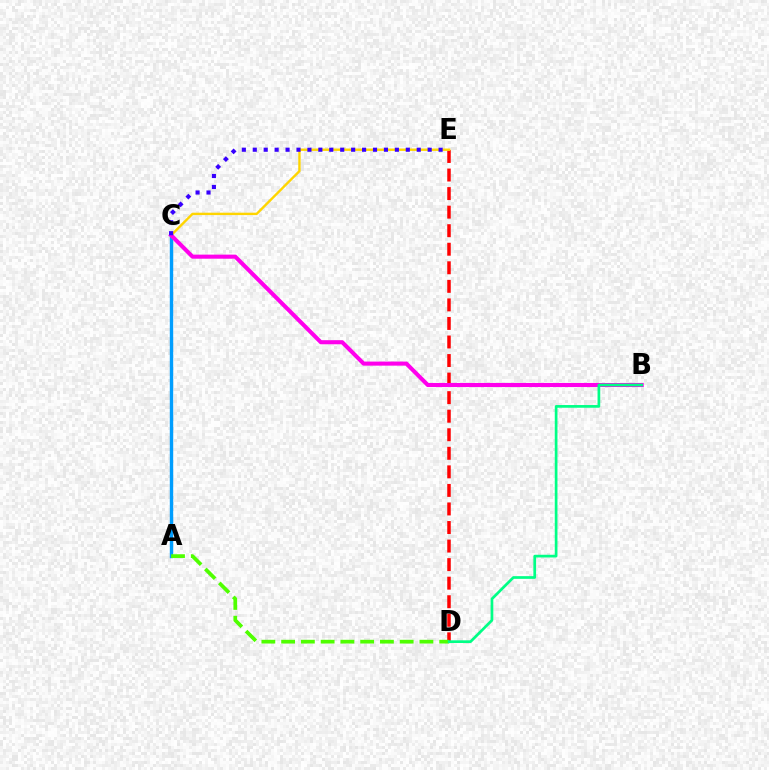{('D', 'E'): [{'color': '#ff0000', 'line_style': 'dashed', 'thickness': 2.52}], ('A', 'C'): [{'color': '#009eff', 'line_style': 'solid', 'thickness': 2.44}], ('C', 'E'): [{'color': '#ffd500', 'line_style': 'solid', 'thickness': 1.72}, {'color': '#3700ff', 'line_style': 'dotted', 'thickness': 2.97}], ('B', 'C'): [{'color': '#ff00ed', 'line_style': 'solid', 'thickness': 2.93}], ('A', 'D'): [{'color': '#4fff00', 'line_style': 'dashed', 'thickness': 2.68}], ('B', 'D'): [{'color': '#00ff86', 'line_style': 'solid', 'thickness': 1.95}]}